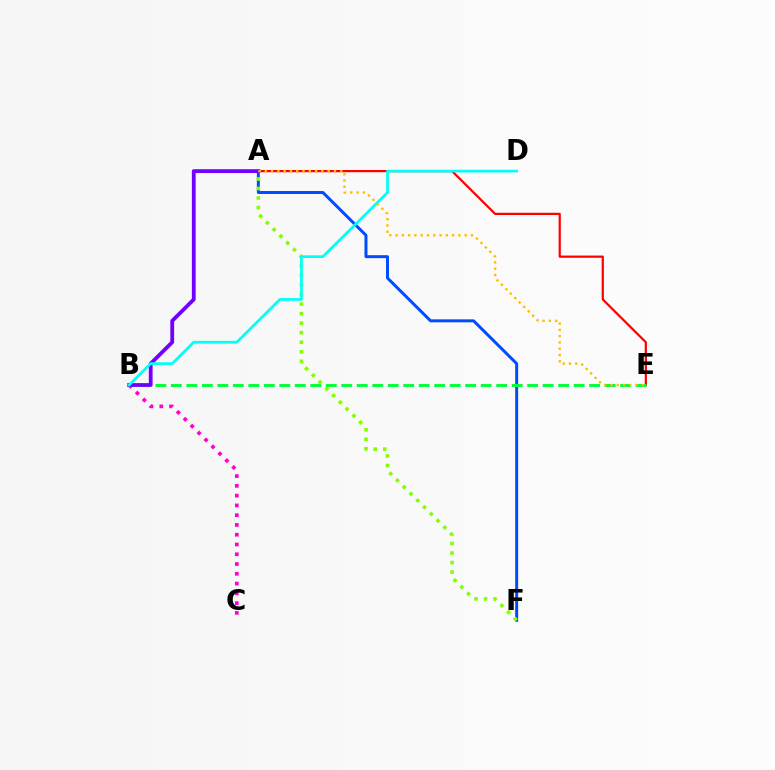{('B', 'C'): [{'color': '#ff00cf', 'line_style': 'dotted', 'thickness': 2.66}], ('A', 'F'): [{'color': '#004bff', 'line_style': 'solid', 'thickness': 2.14}, {'color': '#84ff00', 'line_style': 'dotted', 'thickness': 2.59}], ('A', 'E'): [{'color': '#ff0000', 'line_style': 'solid', 'thickness': 1.6}, {'color': '#ffbd00', 'line_style': 'dotted', 'thickness': 1.71}], ('B', 'E'): [{'color': '#00ff39', 'line_style': 'dashed', 'thickness': 2.1}], ('A', 'B'): [{'color': '#7200ff', 'line_style': 'solid', 'thickness': 2.73}], ('B', 'D'): [{'color': '#00fff6', 'line_style': 'solid', 'thickness': 1.96}]}